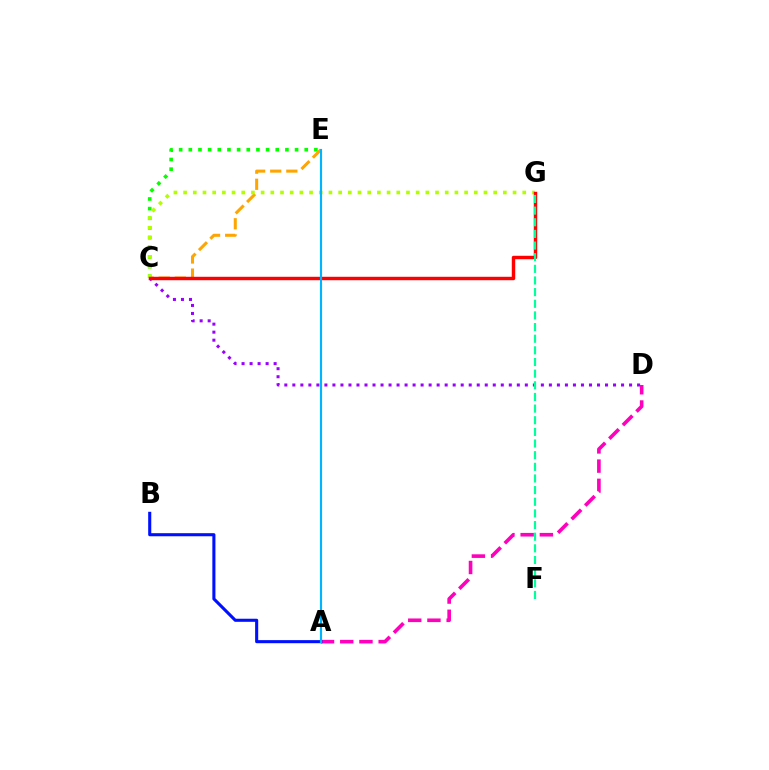{('C', 'E'): [{'color': '#08ff00', 'line_style': 'dotted', 'thickness': 2.62}, {'color': '#ffa500', 'line_style': 'dashed', 'thickness': 2.19}], ('C', 'D'): [{'color': '#9b00ff', 'line_style': 'dotted', 'thickness': 2.18}], ('A', 'D'): [{'color': '#ff00bd', 'line_style': 'dashed', 'thickness': 2.61}], ('C', 'G'): [{'color': '#b3ff00', 'line_style': 'dotted', 'thickness': 2.63}, {'color': '#ff0000', 'line_style': 'solid', 'thickness': 2.47}], ('A', 'B'): [{'color': '#0010ff', 'line_style': 'solid', 'thickness': 2.22}], ('F', 'G'): [{'color': '#00ff9d', 'line_style': 'dashed', 'thickness': 1.58}], ('A', 'E'): [{'color': '#00b5ff', 'line_style': 'solid', 'thickness': 1.55}]}